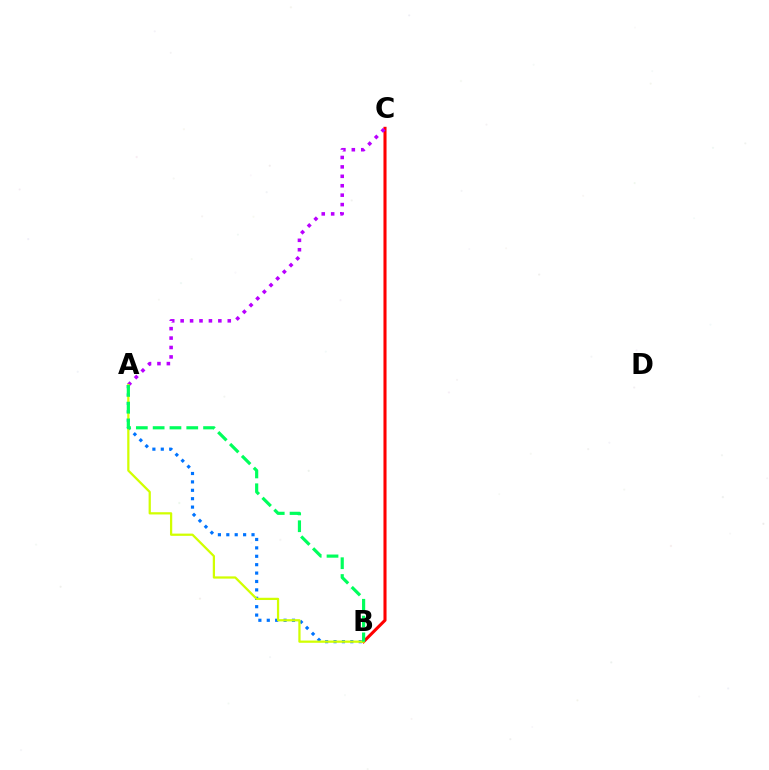{('B', 'C'): [{'color': '#ff0000', 'line_style': 'solid', 'thickness': 2.21}], ('A', 'C'): [{'color': '#b900ff', 'line_style': 'dotted', 'thickness': 2.56}], ('A', 'B'): [{'color': '#0074ff', 'line_style': 'dotted', 'thickness': 2.28}, {'color': '#d1ff00', 'line_style': 'solid', 'thickness': 1.62}, {'color': '#00ff5c', 'line_style': 'dashed', 'thickness': 2.28}]}